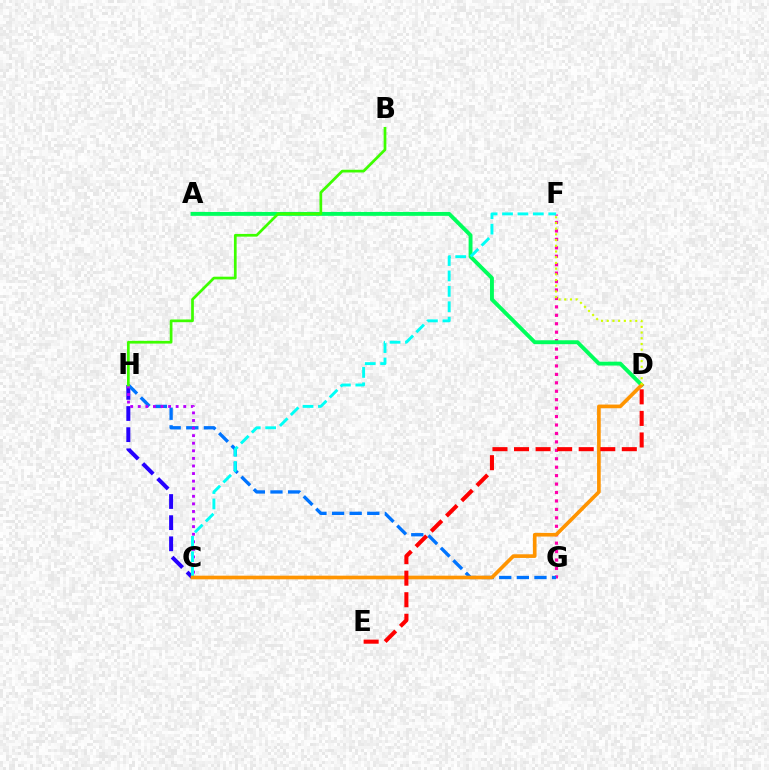{('F', 'G'): [{'color': '#ff00ac', 'line_style': 'dotted', 'thickness': 2.29}], ('C', 'H'): [{'color': '#2500ff', 'line_style': 'dashed', 'thickness': 2.87}, {'color': '#b900ff', 'line_style': 'dotted', 'thickness': 2.06}], ('G', 'H'): [{'color': '#0074ff', 'line_style': 'dashed', 'thickness': 2.39}], ('A', 'D'): [{'color': '#00ff5c', 'line_style': 'solid', 'thickness': 2.81}], ('C', 'F'): [{'color': '#00fff6', 'line_style': 'dashed', 'thickness': 2.09}], ('B', 'H'): [{'color': '#3dff00', 'line_style': 'solid', 'thickness': 1.96}], ('C', 'D'): [{'color': '#ff9400', 'line_style': 'solid', 'thickness': 2.63}], ('D', 'E'): [{'color': '#ff0000', 'line_style': 'dashed', 'thickness': 2.93}], ('D', 'F'): [{'color': '#d1ff00', 'line_style': 'dotted', 'thickness': 1.55}]}